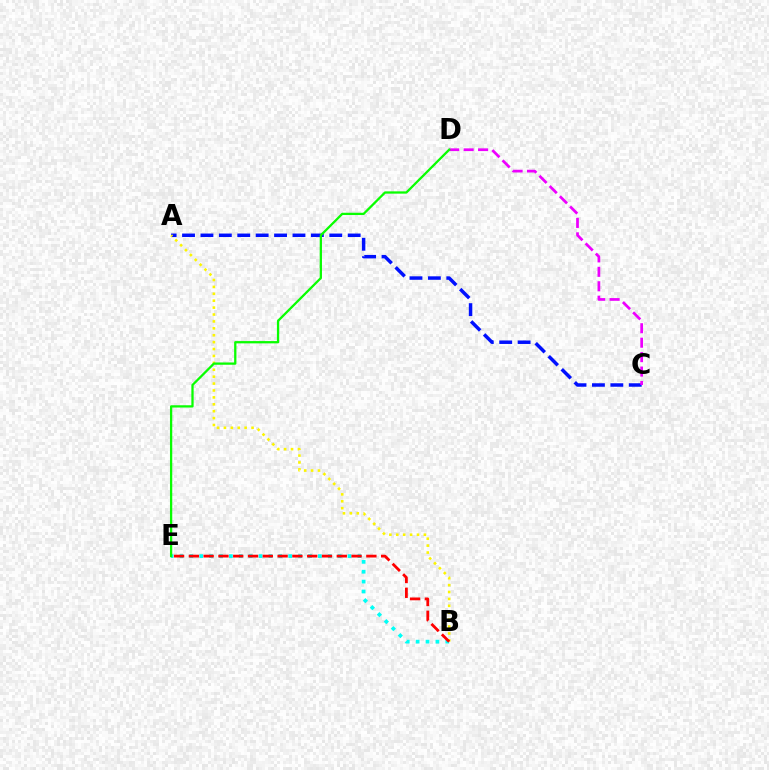{('A', 'C'): [{'color': '#0010ff', 'line_style': 'dashed', 'thickness': 2.5}], ('B', 'E'): [{'color': '#00fff6', 'line_style': 'dotted', 'thickness': 2.69}, {'color': '#ff0000', 'line_style': 'dashed', 'thickness': 2.01}], ('A', 'B'): [{'color': '#fcf500', 'line_style': 'dotted', 'thickness': 1.88}], ('C', 'D'): [{'color': '#ee00ff', 'line_style': 'dashed', 'thickness': 1.96}], ('D', 'E'): [{'color': '#08ff00', 'line_style': 'solid', 'thickness': 1.64}]}